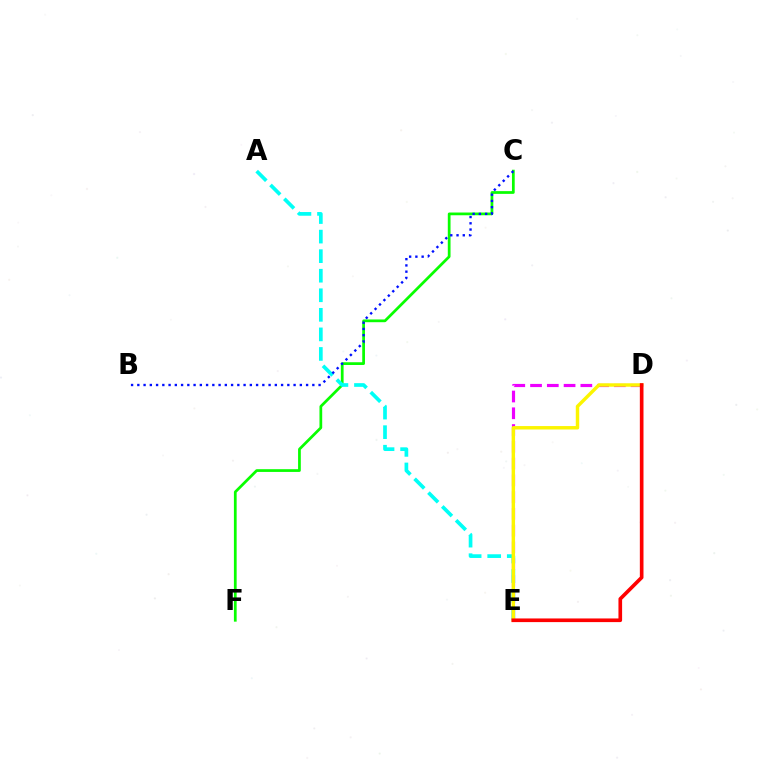{('C', 'F'): [{'color': '#08ff00', 'line_style': 'solid', 'thickness': 1.97}], ('A', 'E'): [{'color': '#00fff6', 'line_style': 'dashed', 'thickness': 2.66}], ('D', 'E'): [{'color': '#ee00ff', 'line_style': 'dashed', 'thickness': 2.28}, {'color': '#fcf500', 'line_style': 'solid', 'thickness': 2.47}, {'color': '#ff0000', 'line_style': 'solid', 'thickness': 2.63}], ('B', 'C'): [{'color': '#0010ff', 'line_style': 'dotted', 'thickness': 1.7}]}